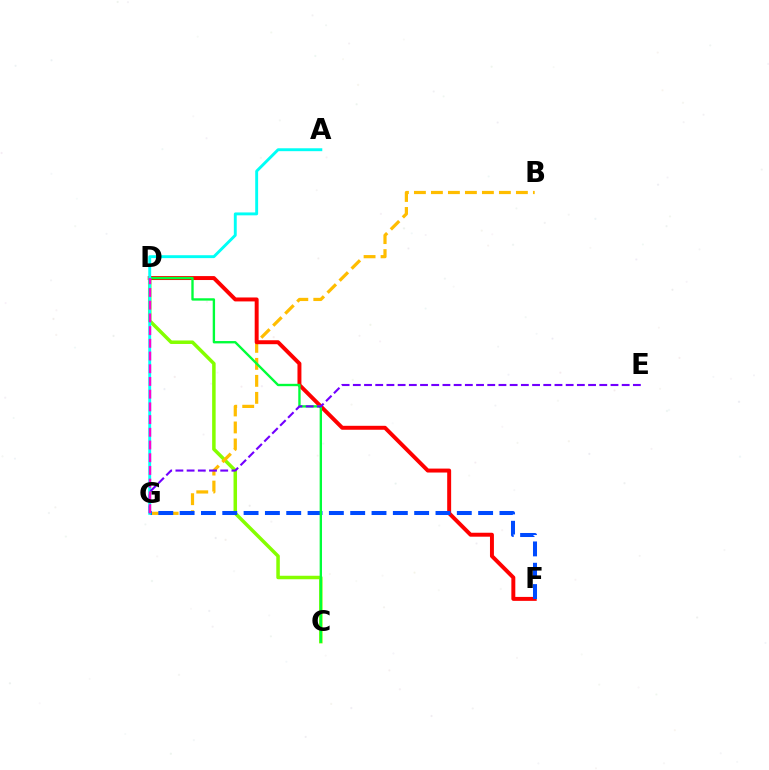{('C', 'D'): [{'color': '#84ff00', 'line_style': 'solid', 'thickness': 2.52}, {'color': '#00ff39', 'line_style': 'solid', 'thickness': 1.7}], ('B', 'G'): [{'color': '#ffbd00', 'line_style': 'dashed', 'thickness': 2.31}], ('D', 'F'): [{'color': '#ff0000', 'line_style': 'solid', 'thickness': 2.84}], ('F', 'G'): [{'color': '#004bff', 'line_style': 'dashed', 'thickness': 2.9}], ('A', 'G'): [{'color': '#00fff6', 'line_style': 'solid', 'thickness': 2.09}], ('E', 'G'): [{'color': '#7200ff', 'line_style': 'dashed', 'thickness': 1.52}], ('D', 'G'): [{'color': '#ff00cf', 'line_style': 'dashed', 'thickness': 1.73}]}